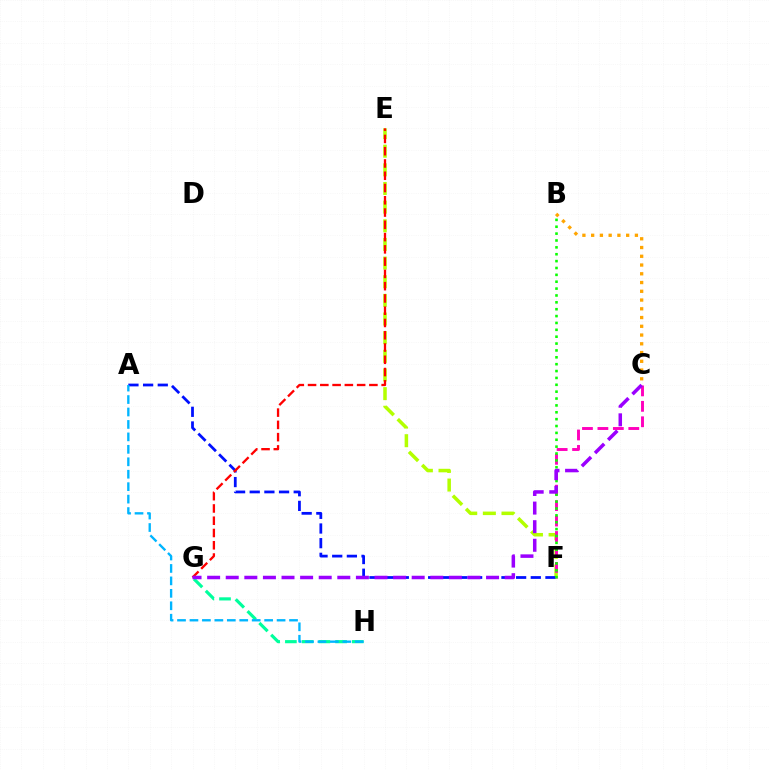{('E', 'F'): [{'color': '#b3ff00', 'line_style': 'dashed', 'thickness': 2.53}], ('C', 'F'): [{'color': '#ff00bd', 'line_style': 'dashed', 'thickness': 2.1}], ('A', 'F'): [{'color': '#0010ff', 'line_style': 'dashed', 'thickness': 1.99}], ('G', 'H'): [{'color': '#00ff9d', 'line_style': 'dashed', 'thickness': 2.27}], ('B', 'F'): [{'color': '#08ff00', 'line_style': 'dotted', 'thickness': 1.87}], ('E', 'G'): [{'color': '#ff0000', 'line_style': 'dashed', 'thickness': 1.67}], ('B', 'C'): [{'color': '#ffa500', 'line_style': 'dotted', 'thickness': 2.38}], ('A', 'H'): [{'color': '#00b5ff', 'line_style': 'dashed', 'thickness': 1.69}], ('C', 'G'): [{'color': '#9b00ff', 'line_style': 'dashed', 'thickness': 2.53}]}